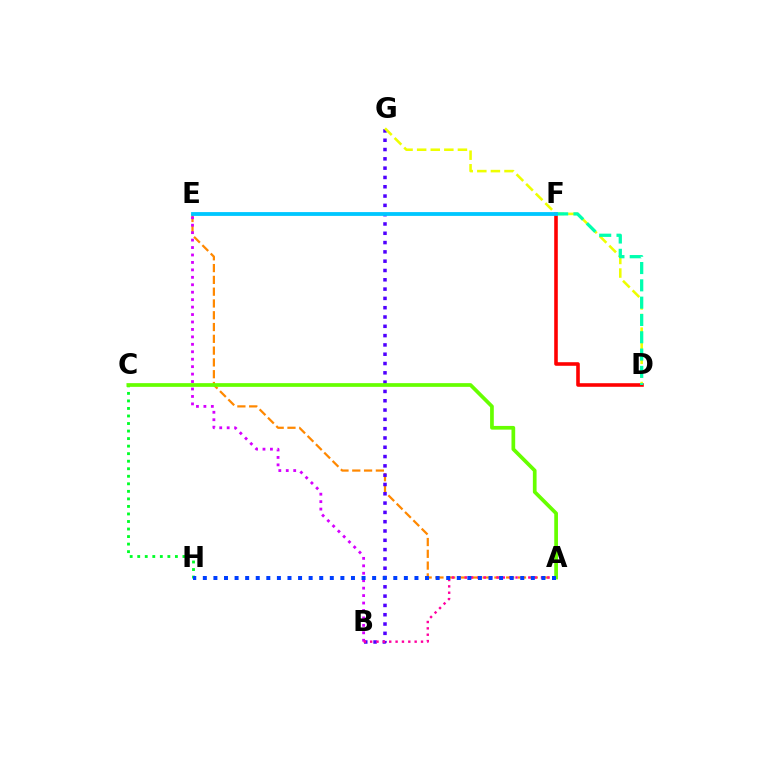{('D', 'F'): [{'color': '#ff0000', 'line_style': 'solid', 'thickness': 2.58}, {'color': '#00ffaf', 'line_style': 'dashed', 'thickness': 2.35}], ('A', 'E'): [{'color': '#ff8800', 'line_style': 'dashed', 'thickness': 1.6}], ('B', 'G'): [{'color': '#4f00ff', 'line_style': 'dotted', 'thickness': 2.53}], ('C', 'H'): [{'color': '#00ff27', 'line_style': 'dotted', 'thickness': 2.05}], ('D', 'G'): [{'color': '#eeff00', 'line_style': 'dashed', 'thickness': 1.85}], ('A', 'C'): [{'color': '#66ff00', 'line_style': 'solid', 'thickness': 2.67}], ('B', 'E'): [{'color': '#d600ff', 'line_style': 'dotted', 'thickness': 2.02}], ('A', 'B'): [{'color': '#ff00a0', 'line_style': 'dotted', 'thickness': 1.73}], ('A', 'H'): [{'color': '#003fff', 'line_style': 'dotted', 'thickness': 2.87}], ('E', 'F'): [{'color': '#00c7ff', 'line_style': 'solid', 'thickness': 2.75}]}